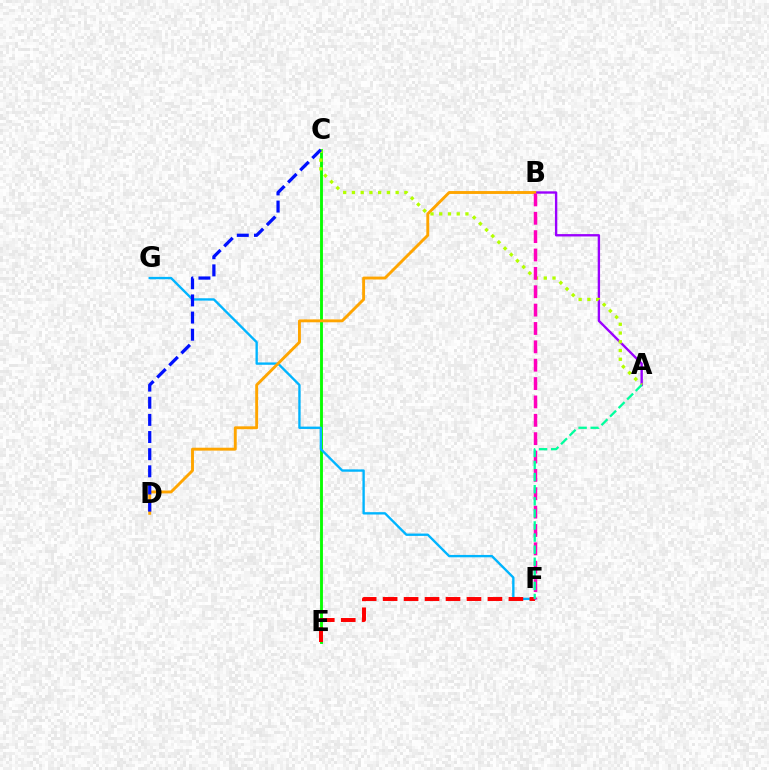{('C', 'E'): [{'color': '#08ff00', 'line_style': 'solid', 'thickness': 2.07}], ('F', 'G'): [{'color': '#00b5ff', 'line_style': 'solid', 'thickness': 1.7}], ('A', 'B'): [{'color': '#9b00ff', 'line_style': 'solid', 'thickness': 1.7}], ('B', 'D'): [{'color': '#ffa500', 'line_style': 'solid', 'thickness': 2.09}], ('E', 'F'): [{'color': '#ff0000', 'line_style': 'dashed', 'thickness': 2.85}], ('A', 'C'): [{'color': '#b3ff00', 'line_style': 'dotted', 'thickness': 2.38}], ('B', 'F'): [{'color': '#ff00bd', 'line_style': 'dashed', 'thickness': 2.49}], ('A', 'F'): [{'color': '#00ff9d', 'line_style': 'dashed', 'thickness': 1.64}], ('C', 'D'): [{'color': '#0010ff', 'line_style': 'dashed', 'thickness': 2.33}]}